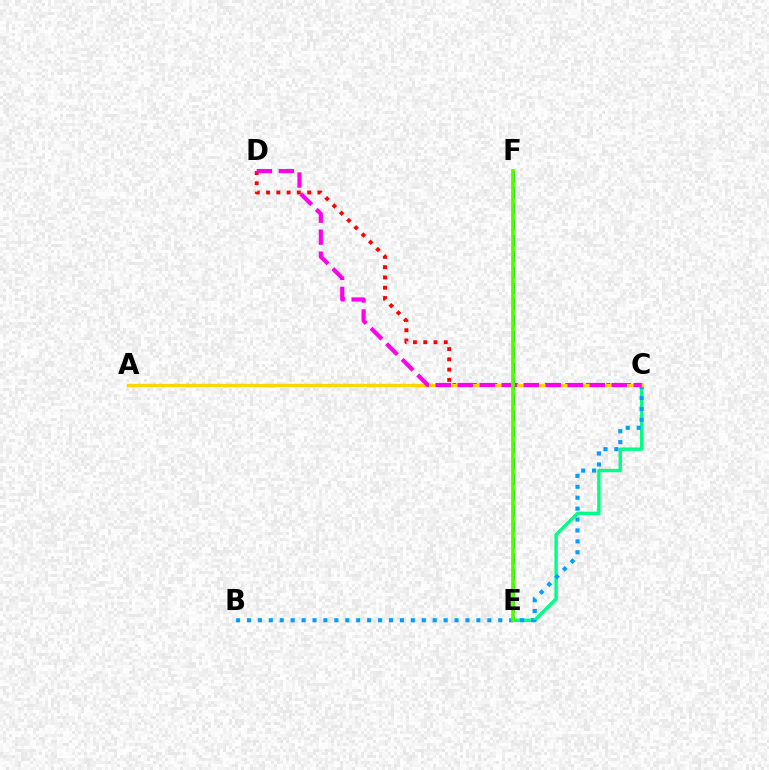{('C', 'D'): [{'color': '#ff0000', 'line_style': 'dotted', 'thickness': 2.79}, {'color': '#ff00ed', 'line_style': 'dashed', 'thickness': 2.99}], ('C', 'E'): [{'color': '#00ff86', 'line_style': 'solid', 'thickness': 2.47}], ('E', 'F'): [{'color': '#3700ff', 'line_style': 'dashed', 'thickness': 2.16}, {'color': '#4fff00', 'line_style': 'solid', 'thickness': 2.68}], ('B', 'C'): [{'color': '#009eff', 'line_style': 'dotted', 'thickness': 2.97}], ('A', 'C'): [{'color': '#ffd500', 'line_style': 'solid', 'thickness': 2.4}]}